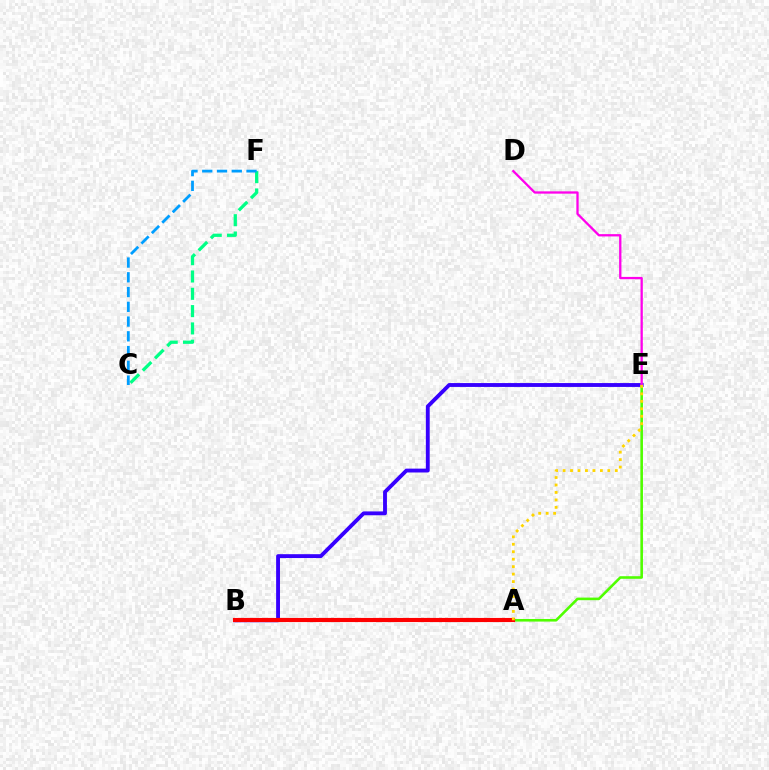{('B', 'E'): [{'color': '#3700ff', 'line_style': 'solid', 'thickness': 2.78}], ('C', 'F'): [{'color': '#00ff86', 'line_style': 'dashed', 'thickness': 2.35}, {'color': '#009eff', 'line_style': 'dashed', 'thickness': 2.0}], ('A', 'E'): [{'color': '#4fff00', 'line_style': 'solid', 'thickness': 1.87}, {'color': '#ffd500', 'line_style': 'dotted', 'thickness': 2.03}], ('D', 'E'): [{'color': '#ff00ed', 'line_style': 'solid', 'thickness': 1.65}], ('A', 'B'): [{'color': '#ff0000', 'line_style': 'solid', 'thickness': 2.98}]}